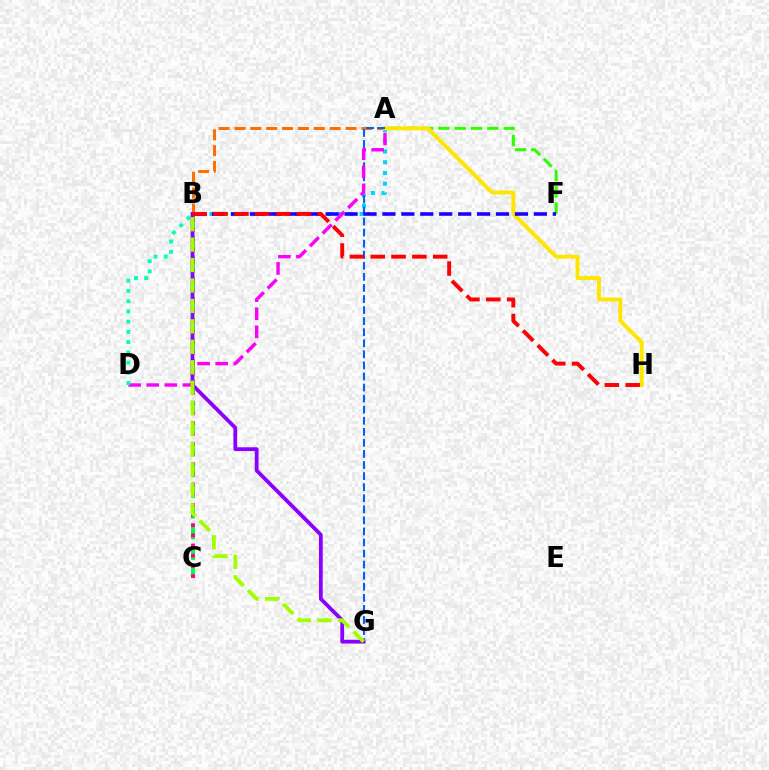{('B', 'C'): [{'color': '#00ff45', 'line_style': 'dashed', 'thickness': 2.82}, {'color': '#ff0088', 'line_style': 'dotted', 'thickness': 2.77}], ('A', 'B'): [{'color': '#ff7000', 'line_style': 'dashed', 'thickness': 2.16}, {'color': '#00d3ff', 'line_style': 'dotted', 'thickness': 2.92}], ('A', 'F'): [{'color': '#31ff00', 'line_style': 'dashed', 'thickness': 2.22}], ('A', 'H'): [{'color': '#ffe600', 'line_style': 'solid', 'thickness': 2.85}], ('A', 'G'): [{'color': '#005dff', 'line_style': 'dashed', 'thickness': 1.5}], ('B', 'F'): [{'color': '#1900ff', 'line_style': 'dashed', 'thickness': 2.57}], ('A', 'D'): [{'color': '#fa00f9', 'line_style': 'dashed', 'thickness': 2.46}], ('B', 'D'): [{'color': '#00ffbb', 'line_style': 'dotted', 'thickness': 2.78}], ('B', 'G'): [{'color': '#8a00ff', 'line_style': 'solid', 'thickness': 2.74}, {'color': '#a2ff00', 'line_style': 'dashed', 'thickness': 2.78}], ('B', 'H'): [{'color': '#ff0000', 'line_style': 'dashed', 'thickness': 2.83}]}